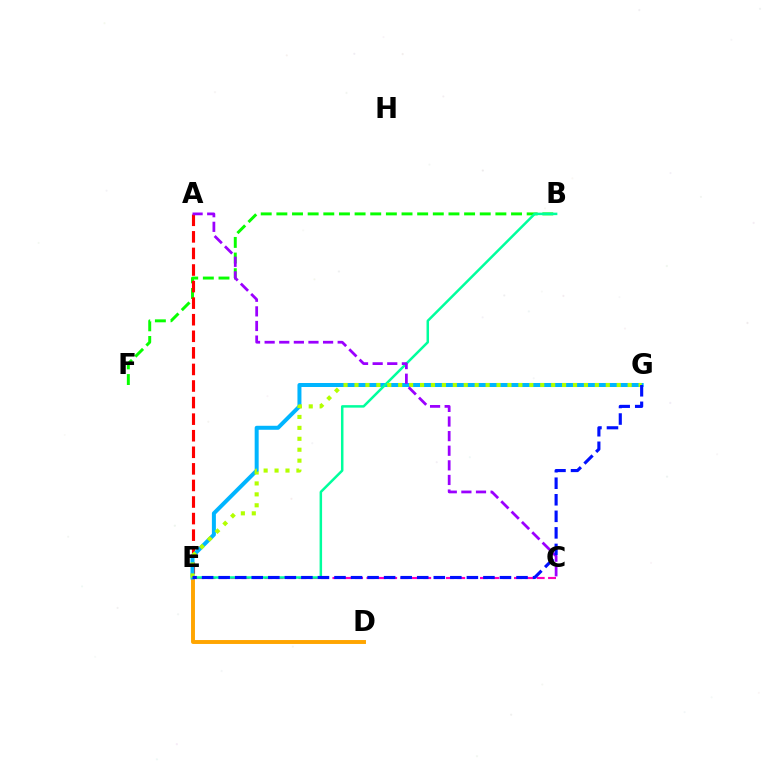{('C', 'E'): [{'color': '#ff00bd', 'line_style': 'dashed', 'thickness': 1.54}], ('B', 'F'): [{'color': '#08ff00', 'line_style': 'dashed', 'thickness': 2.13}], ('D', 'E'): [{'color': '#ffa500', 'line_style': 'solid', 'thickness': 2.82}], ('A', 'E'): [{'color': '#ff0000', 'line_style': 'dashed', 'thickness': 2.25}], ('E', 'G'): [{'color': '#00b5ff', 'line_style': 'solid', 'thickness': 2.87}, {'color': '#b3ff00', 'line_style': 'dotted', 'thickness': 2.97}, {'color': '#0010ff', 'line_style': 'dashed', 'thickness': 2.25}], ('B', 'E'): [{'color': '#00ff9d', 'line_style': 'solid', 'thickness': 1.8}], ('A', 'C'): [{'color': '#9b00ff', 'line_style': 'dashed', 'thickness': 1.98}]}